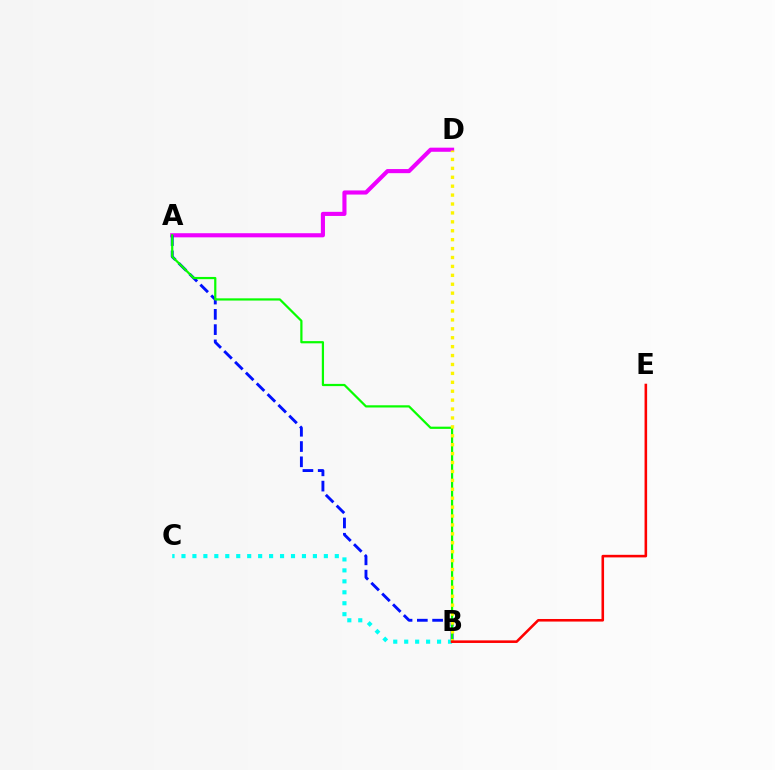{('A', 'D'): [{'color': '#ee00ff', 'line_style': 'solid', 'thickness': 2.96}], ('A', 'B'): [{'color': '#0010ff', 'line_style': 'dashed', 'thickness': 2.08}, {'color': '#08ff00', 'line_style': 'solid', 'thickness': 1.6}], ('B', 'C'): [{'color': '#00fff6', 'line_style': 'dotted', 'thickness': 2.98}], ('B', 'D'): [{'color': '#fcf500', 'line_style': 'dotted', 'thickness': 2.42}], ('B', 'E'): [{'color': '#ff0000', 'line_style': 'solid', 'thickness': 1.86}]}